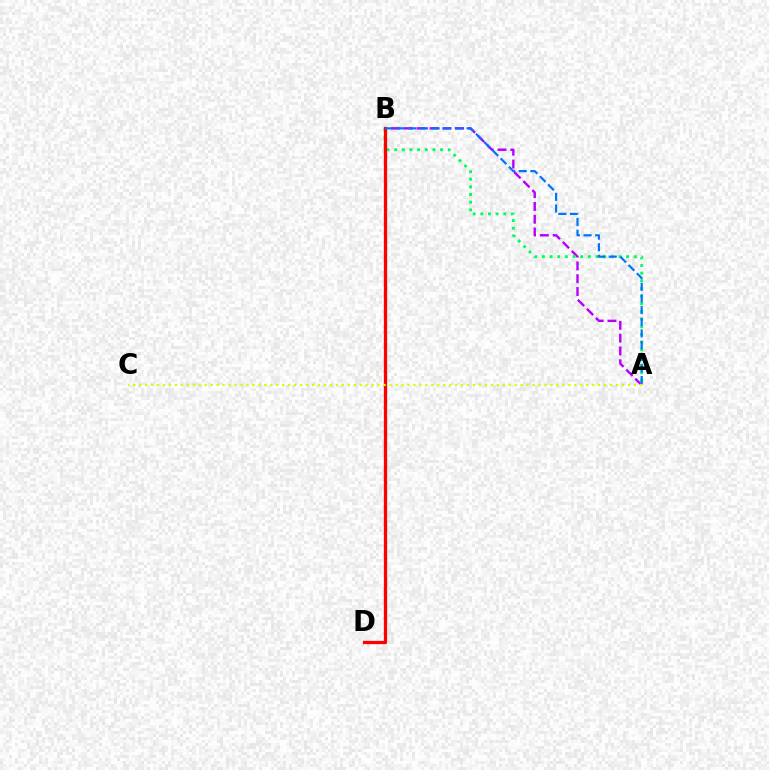{('A', 'B'): [{'color': '#b900ff', 'line_style': 'dashed', 'thickness': 1.74}, {'color': '#00ff5c', 'line_style': 'dotted', 'thickness': 2.08}, {'color': '#0074ff', 'line_style': 'dashed', 'thickness': 1.58}], ('B', 'D'): [{'color': '#ff0000', 'line_style': 'solid', 'thickness': 2.37}], ('A', 'C'): [{'color': '#d1ff00', 'line_style': 'dotted', 'thickness': 1.62}]}